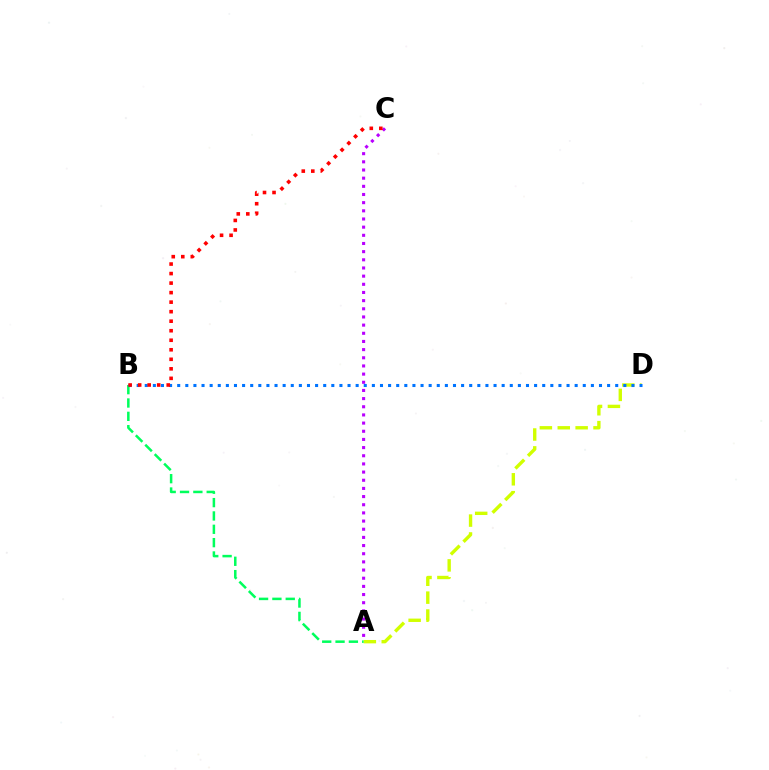{('A', 'D'): [{'color': '#d1ff00', 'line_style': 'dashed', 'thickness': 2.43}], ('A', 'B'): [{'color': '#00ff5c', 'line_style': 'dashed', 'thickness': 1.81}], ('B', 'D'): [{'color': '#0074ff', 'line_style': 'dotted', 'thickness': 2.2}], ('A', 'C'): [{'color': '#b900ff', 'line_style': 'dotted', 'thickness': 2.22}], ('B', 'C'): [{'color': '#ff0000', 'line_style': 'dotted', 'thickness': 2.59}]}